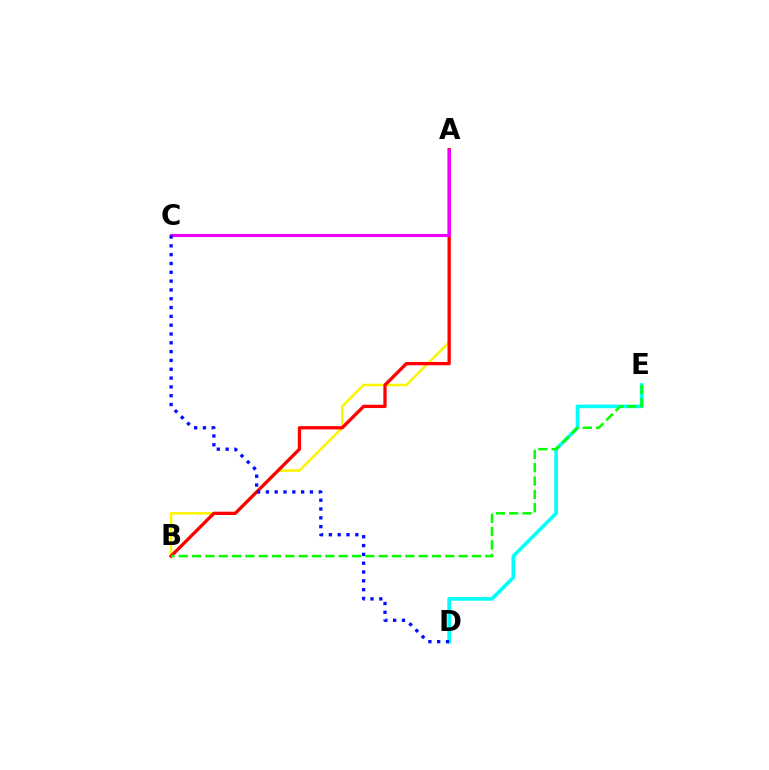{('A', 'B'): [{'color': '#fcf500', 'line_style': 'solid', 'thickness': 1.83}, {'color': '#ff0000', 'line_style': 'solid', 'thickness': 2.37}], ('D', 'E'): [{'color': '#00fff6', 'line_style': 'solid', 'thickness': 2.61}], ('A', 'C'): [{'color': '#ee00ff', 'line_style': 'solid', 'thickness': 2.23}], ('C', 'D'): [{'color': '#0010ff', 'line_style': 'dotted', 'thickness': 2.39}], ('B', 'E'): [{'color': '#08ff00', 'line_style': 'dashed', 'thickness': 1.81}]}